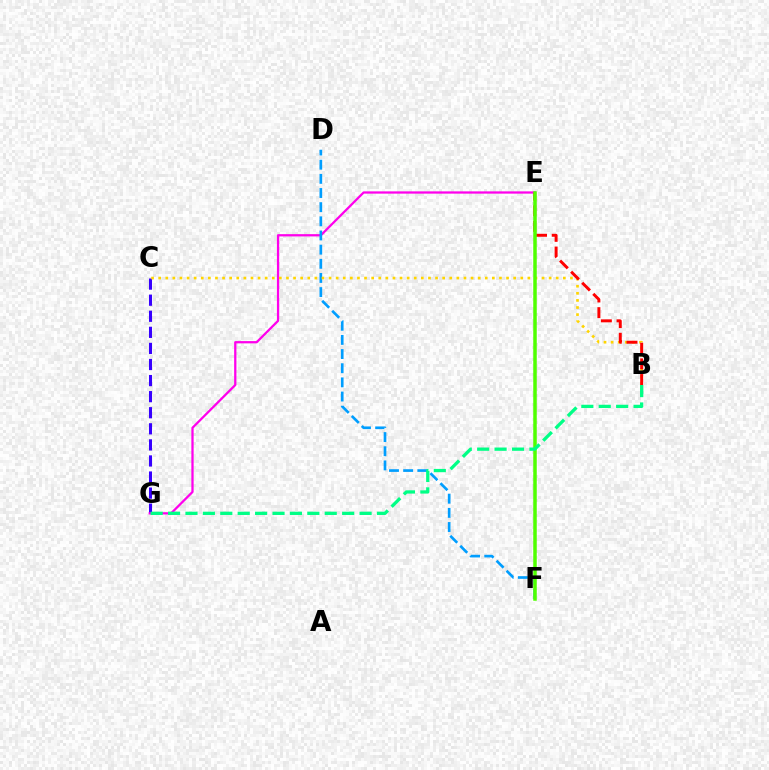{('C', 'G'): [{'color': '#3700ff', 'line_style': 'dashed', 'thickness': 2.18}], ('E', 'G'): [{'color': '#ff00ed', 'line_style': 'solid', 'thickness': 1.63}], ('D', 'F'): [{'color': '#009eff', 'line_style': 'dashed', 'thickness': 1.92}], ('B', 'C'): [{'color': '#ffd500', 'line_style': 'dotted', 'thickness': 1.93}], ('B', 'E'): [{'color': '#ff0000', 'line_style': 'dashed', 'thickness': 2.13}], ('E', 'F'): [{'color': '#4fff00', 'line_style': 'solid', 'thickness': 2.52}], ('B', 'G'): [{'color': '#00ff86', 'line_style': 'dashed', 'thickness': 2.37}]}